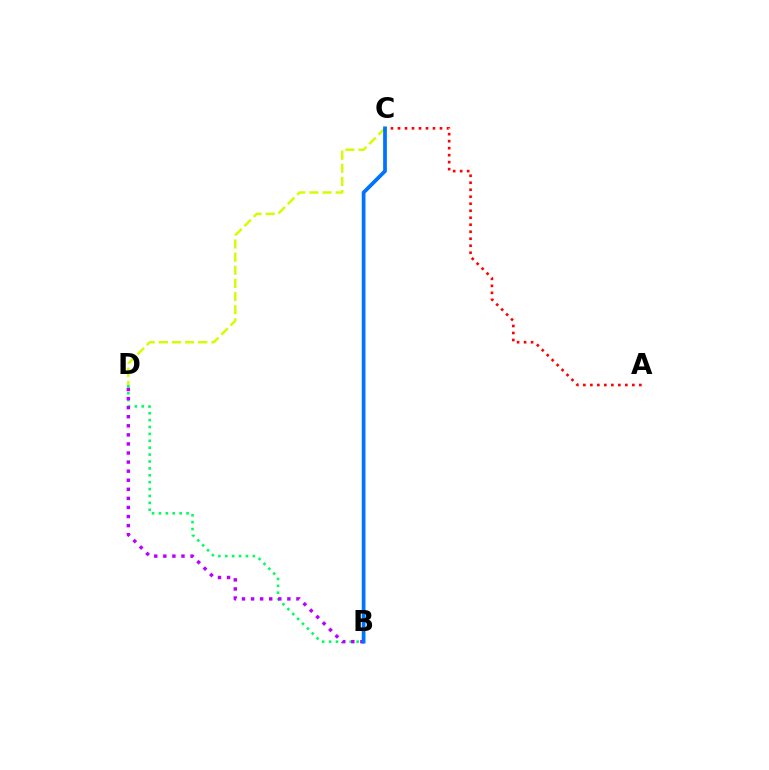{('B', 'D'): [{'color': '#00ff5c', 'line_style': 'dotted', 'thickness': 1.87}, {'color': '#b900ff', 'line_style': 'dotted', 'thickness': 2.47}], ('C', 'D'): [{'color': '#d1ff00', 'line_style': 'dashed', 'thickness': 1.78}], ('A', 'C'): [{'color': '#ff0000', 'line_style': 'dotted', 'thickness': 1.9}], ('B', 'C'): [{'color': '#0074ff', 'line_style': 'solid', 'thickness': 2.69}]}